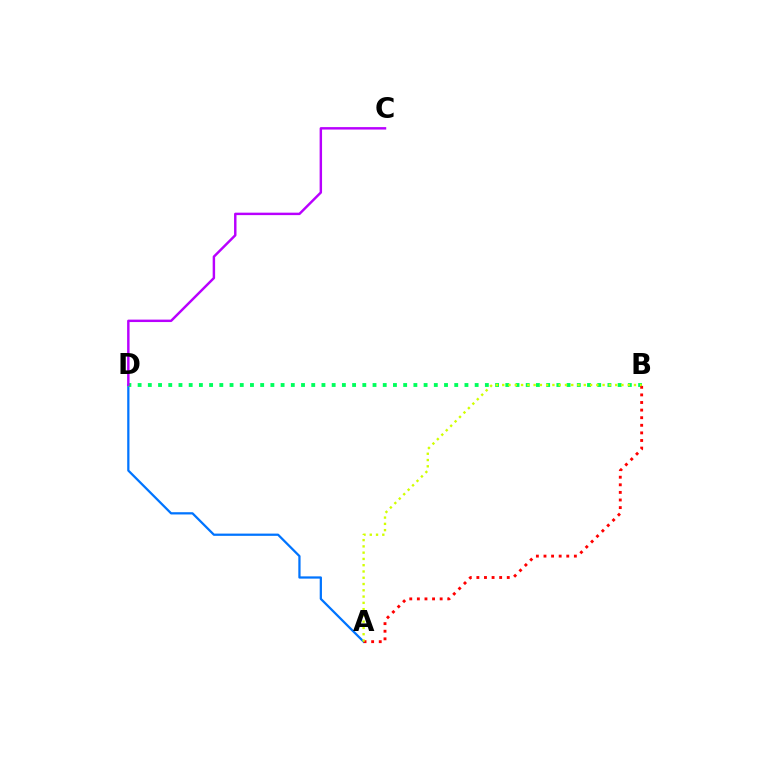{('A', 'D'): [{'color': '#0074ff', 'line_style': 'solid', 'thickness': 1.62}], ('B', 'D'): [{'color': '#00ff5c', 'line_style': 'dotted', 'thickness': 2.78}], ('A', 'B'): [{'color': '#ff0000', 'line_style': 'dotted', 'thickness': 2.06}, {'color': '#d1ff00', 'line_style': 'dotted', 'thickness': 1.7}], ('C', 'D'): [{'color': '#b900ff', 'line_style': 'solid', 'thickness': 1.76}]}